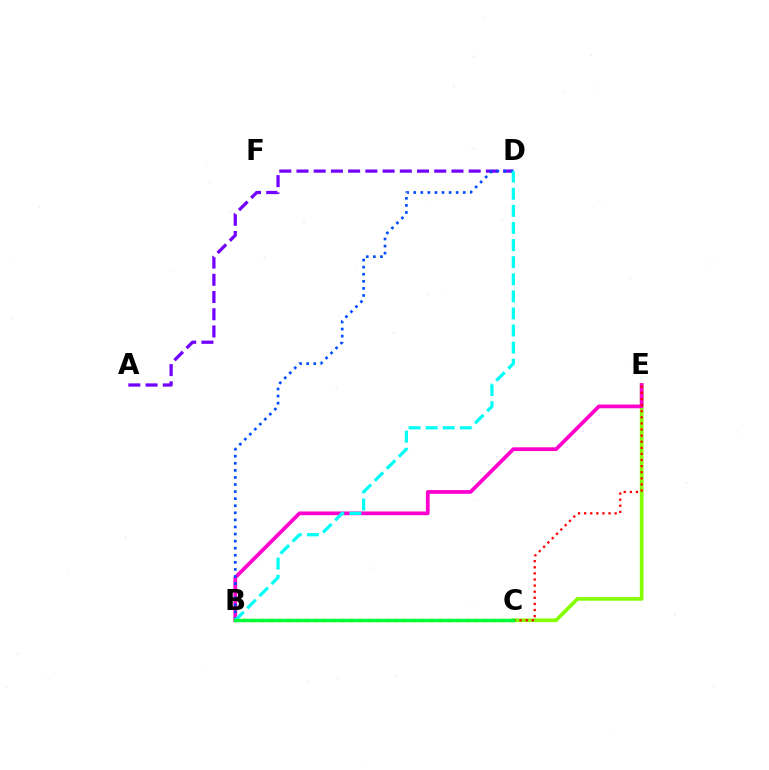{('C', 'E'): [{'color': '#84ff00', 'line_style': 'solid', 'thickness': 2.63}, {'color': '#ff0000', 'line_style': 'dotted', 'thickness': 1.66}], ('B', 'E'): [{'color': '#ff00cf', 'line_style': 'solid', 'thickness': 2.69}], ('A', 'D'): [{'color': '#7200ff', 'line_style': 'dashed', 'thickness': 2.34}], ('B', 'C'): [{'color': '#ffbd00', 'line_style': 'dotted', 'thickness': 2.42}, {'color': '#00ff39', 'line_style': 'solid', 'thickness': 2.49}], ('B', 'D'): [{'color': '#004bff', 'line_style': 'dotted', 'thickness': 1.92}, {'color': '#00fff6', 'line_style': 'dashed', 'thickness': 2.32}]}